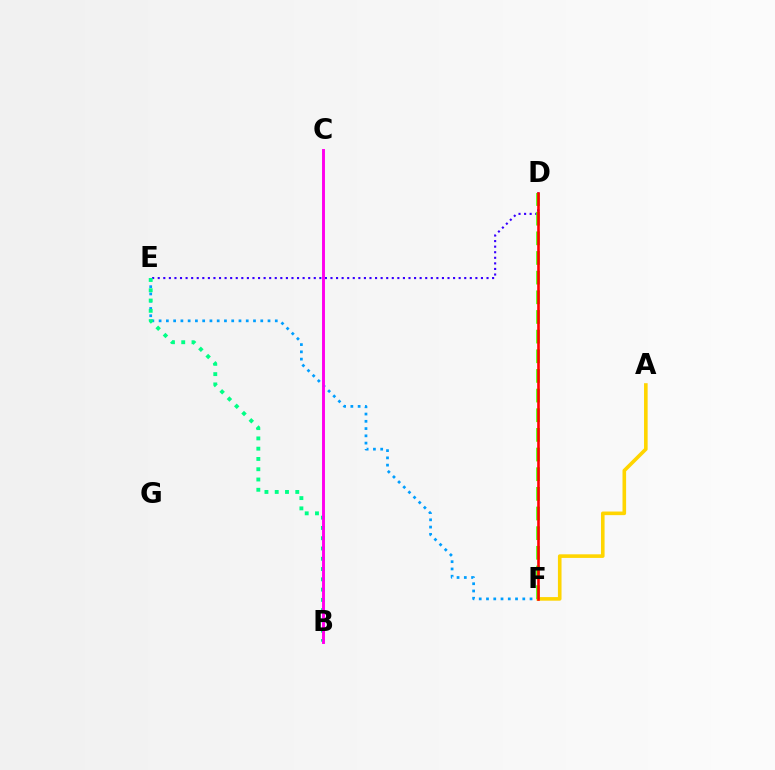{('E', 'F'): [{'color': '#009eff', 'line_style': 'dotted', 'thickness': 1.97}], ('D', 'E'): [{'color': '#3700ff', 'line_style': 'dotted', 'thickness': 1.51}], ('A', 'F'): [{'color': '#ffd500', 'line_style': 'solid', 'thickness': 2.6}], ('B', 'E'): [{'color': '#00ff86', 'line_style': 'dotted', 'thickness': 2.79}], ('D', 'F'): [{'color': '#4fff00', 'line_style': 'dashed', 'thickness': 2.67}, {'color': '#ff0000', 'line_style': 'solid', 'thickness': 1.88}], ('B', 'C'): [{'color': '#ff00ed', 'line_style': 'solid', 'thickness': 2.11}]}